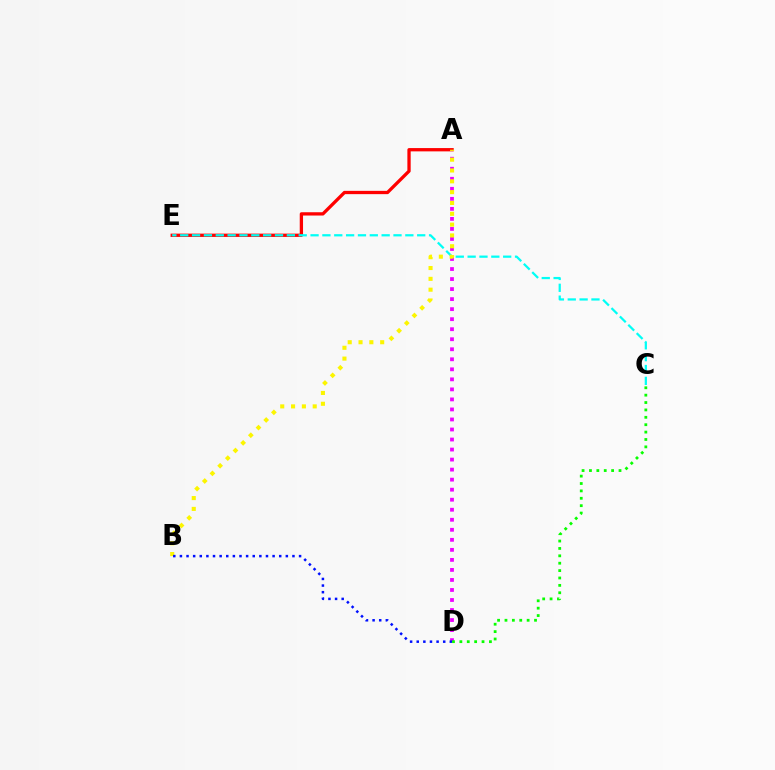{('A', 'D'): [{'color': '#ee00ff', 'line_style': 'dotted', 'thickness': 2.72}], ('A', 'E'): [{'color': '#ff0000', 'line_style': 'solid', 'thickness': 2.37}], ('C', 'E'): [{'color': '#00fff6', 'line_style': 'dashed', 'thickness': 1.61}], ('A', 'B'): [{'color': '#fcf500', 'line_style': 'dotted', 'thickness': 2.94}], ('B', 'D'): [{'color': '#0010ff', 'line_style': 'dotted', 'thickness': 1.8}], ('C', 'D'): [{'color': '#08ff00', 'line_style': 'dotted', 'thickness': 2.01}]}